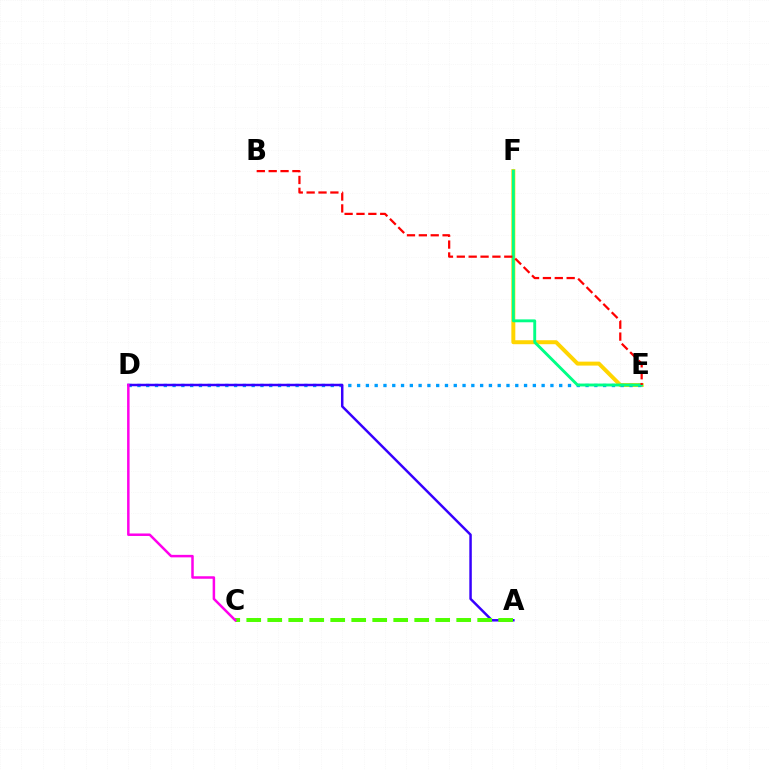{('E', 'F'): [{'color': '#ffd500', 'line_style': 'solid', 'thickness': 2.86}, {'color': '#00ff86', 'line_style': 'solid', 'thickness': 2.08}], ('D', 'E'): [{'color': '#009eff', 'line_style': 'dotted', 'thickness': 2.39}], ('A', 'D'): [{'color': '#3700ff', 'line_style': 'solid', 'thickness': 1.79}], ('A', 'C'): [{'color': '#4fff00', 'line_style': 'dashed', 'thickness': 2.85}], ('B', 'E'): [{'color': '#ff0000', 'line_style': 'dashed', 'thickness': 1.61}], ('C', 'D'): [{'color': '#ff00ed', 'line_style': 'solid', 'thickness': 1.8}]}